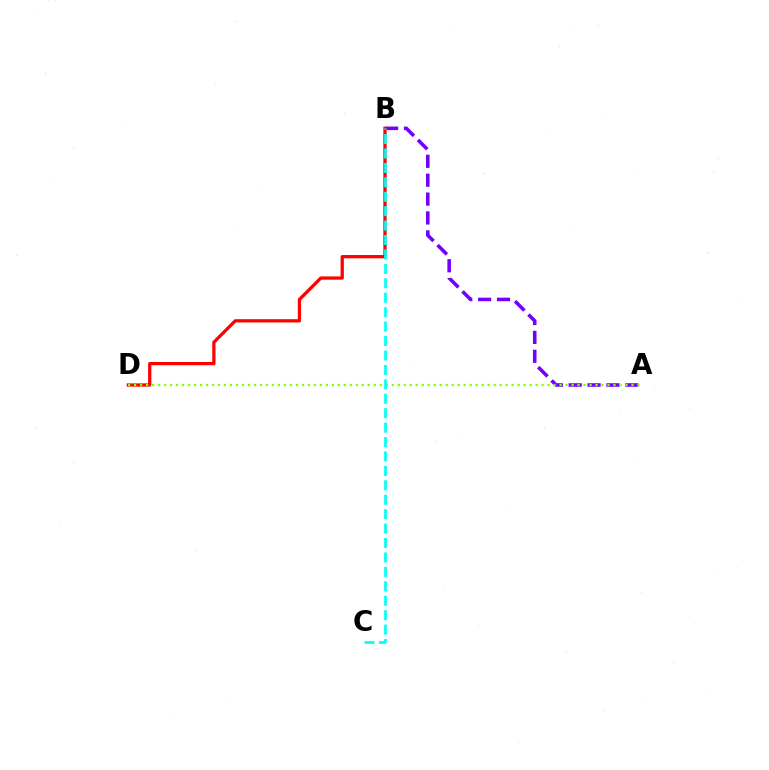{('A', 'B'): [{'color': '#7200ff', 'line_style': 'dashed', 'thickness': 2.56}], ('B', 'D'): [{'color': '#ff0000', 'line_style': 'solid', 'thickness': 2.35}], ('A', 'D'): [{'color': '#84ff00', 'line_style': 'dotted', 'thickness': 1.63}], ('B', 'C'): [{'color': '#00fff6', 'line_style': 'dashed', 'thickness': 1.96}]}